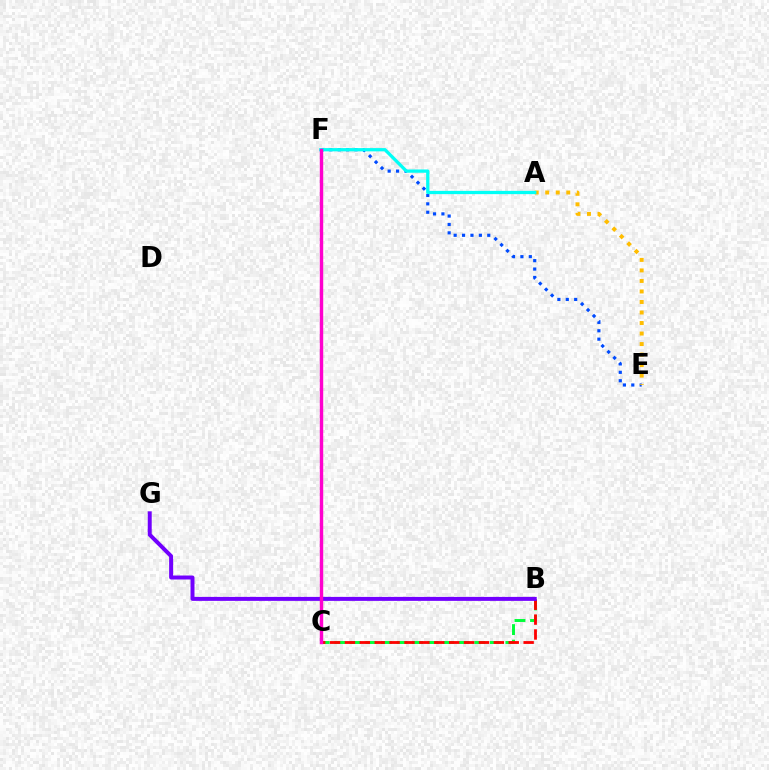{('B', 'C'): [{'color': '#00ff39', 'line_style': 'dashed', 'thickness': 2.11}, {'color': '#ff0000', 'line_style': 'dashed', 'thickness': 2.02}], ('E', 'F'): [{'color': '#004bff', 'line_style': 'dotted', 'thickness': 2.28}], ('A', 'E'): [{'color': '#ffbd00', 'line_style': 'dotted', 'thickness': 2.86}], ('B', 'G'): [{'color': '#7200ff', 'line_style': 'solid', 'thickness': 2.86}], ('A', 'F'): [{'color': '#00fff6', 'line_style': 'solid', 'thickness': 2.35}], ('C', 'F'): [{'color': '#84ff00', 'line_style': 'dotted', 'thickness': 2.04}, {'color': '#ff00cf', 'line_style': 'solid', 'thickness': 2.46}]}